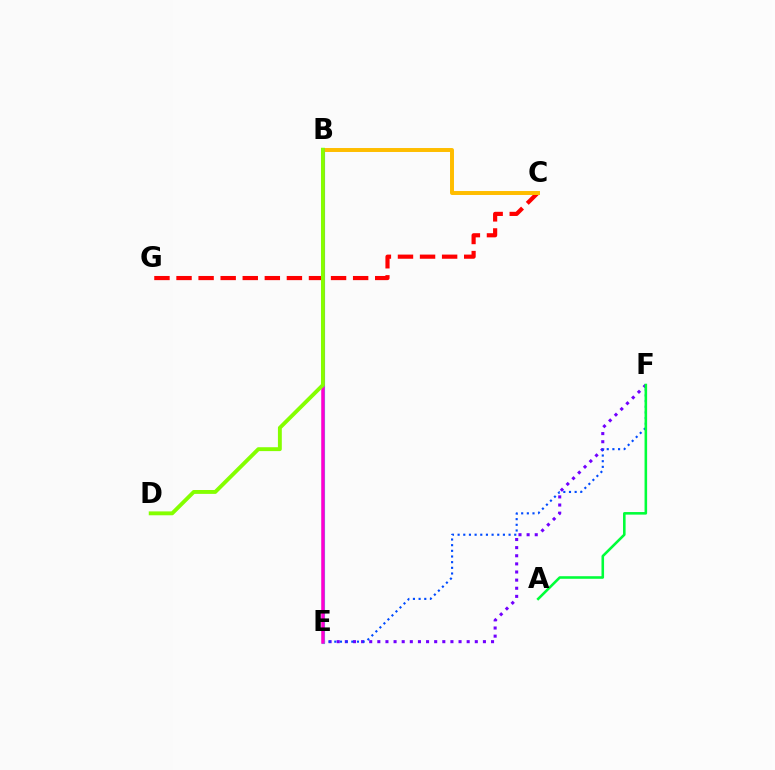{('E', 'F'): [{'color': '#7200ff', 'line_style': 'dotted', 'thickness': 2.21}, {'color': '#004bff', 'line_style': 'dotted', 'thickness': 1.54}], ('C', 'G'): [{'color': '#ff0000', 'line_style': 'dashed', 'thickness': 3.0}], ('A', 'F'): [{'color': '#00ff39', 'line_style': 'solid', 'thickness': 1.85}], ('B', 'E'): [{'color': '#00fff6', 'line_style': 'solid', 'thickness': 2.28}, {'color': '#ff00cf', 'line_style': 'solid', 'thickness': 2.52}], ('B', 'C'): [{'color': '#ffbd00', 'line_style': 'solid', 'thickness': 2.85}], ('B', 'D'): [{'color': '#84ff00', 'line_style': 'solid', 'thickness': 2.79}]}